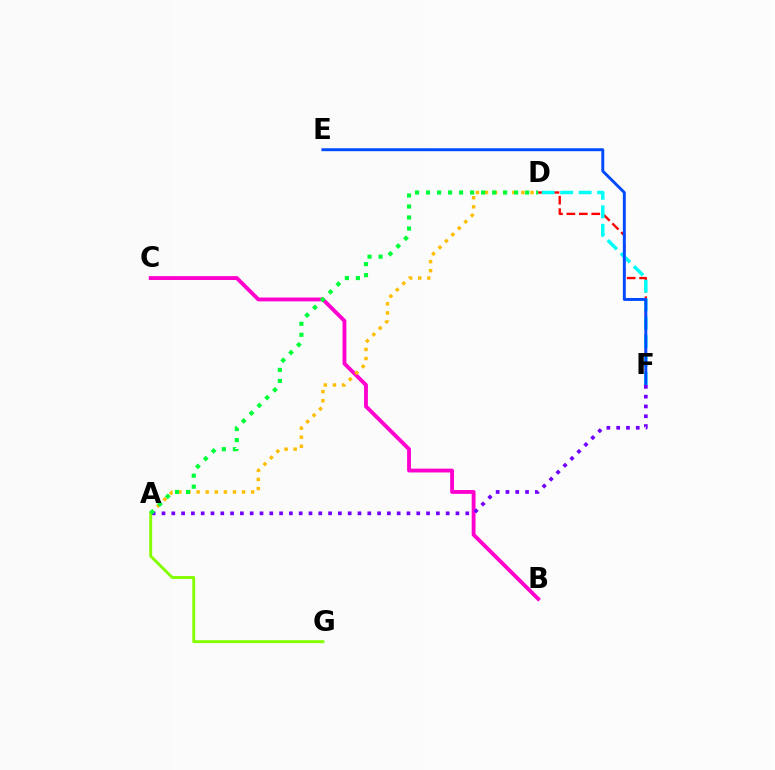{('D', 'F'): [{'color': '#ff0000', 'line_style': 'dashed', 'thickness': 1.69}, {'color': '#00fff6', 'line_style': 'dashed', 'thickness': 2.51}], ('B', 'C'): [{'color': '#ff00cf', 'line_style': 'solid', 'thickness': 2.77}], ('A', 'D'): [{'color': '#ffbd00', 'line_style': 'dotted', 'thickness': 2.47}, {'color': '#00ff39', 'line_style': 'dotted', 'thickness': 2.99}], ('A', 'G'): [{'color': '#84ff00', 'line_style': 'solid', 'thickness': 2.09}], ('E', 'F'): [{'color': '#004bff', 'line_style': 'solid', 'thickness': 2.11}], ('A', 'F'): [{'color': '#7200ff', 'line_style': 'dotted', 'thickness': 2.66}]}